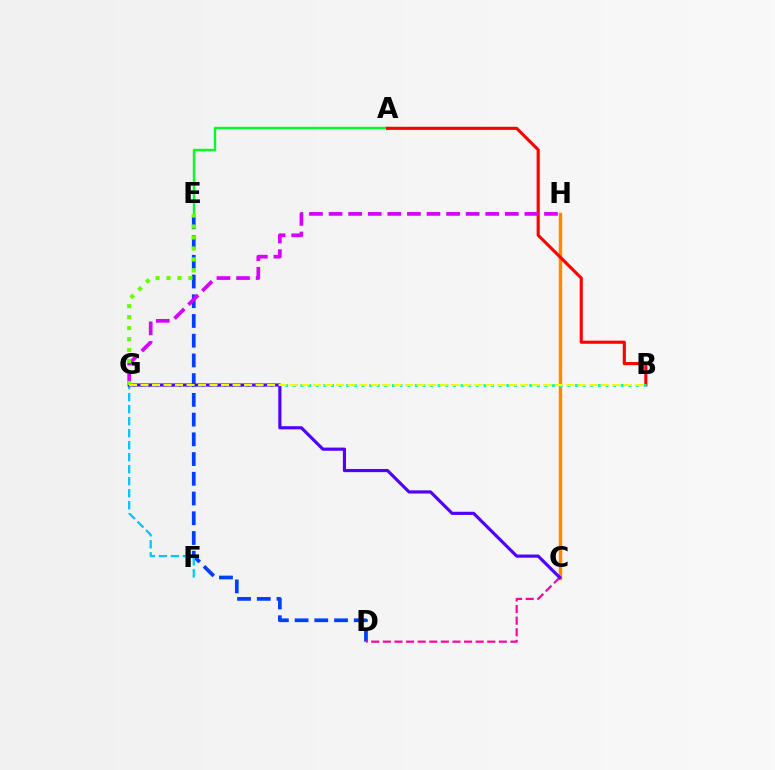{('C', 'H'): [{'color': '#ff8800', 'line_style': 'solid', 'thickness': 2.46}], ('A', 'E'): [{'color': '#00ff27', 'line_style': 'solid', 'thickness': 1.73}], ('D', 'E'): [{'color': '#003fff', 'line_style': 'dashed', 'thickness': 2.68}], ('C', 'D'): [{'color': '#ff00a0', 'line_style': 'dashed', 'thickness': 1.58}], ('F', 'G'): [{'color': '#00c7ff', 'line_style': 'dashed', 'thickness': 1.63}], ('A', 'B'): [{'color': '#ff0000', 'line_style': 'solid', 'thickness': 2.24}], ('B', 'G'): [{'color': '#00ffaf', 'line_style': 'dotted', 'thickness': 2.07}, {'color': '#eeff00', 'line_style': 'dashed', 'thickness': 1.56}], ('C', 'G'): [{'color': '#4f00ff', 'line_style': 'solid', 'thickness': 2.27}], ('G', 'H'): [{'color': '#d600ff', 'line_style': 'dashed', 'thickness': 2.66}], ('E', 'G'): [{'color': '#66ff00', 'line_style': 'dotted', 'thickness': 2.98}]}